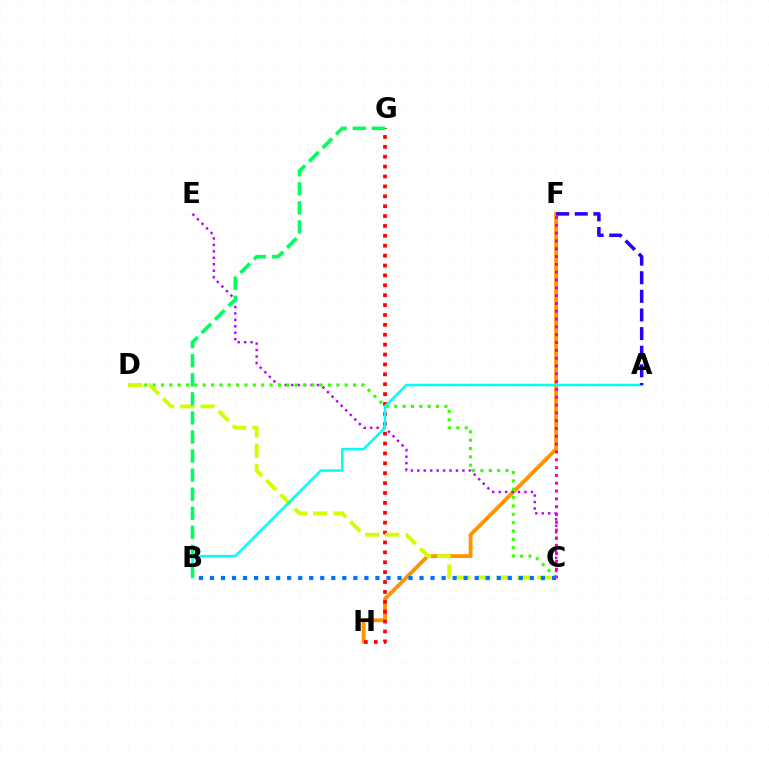{('F', 'H'): [{'color': '#ff9400', 'line_style': 'solid', 'thickness': 2.77}], ('C', 'E'): [{'color': '#b900ff', 'line_style': 'dotted', 'thickness': 1.75}], ('C', 'D'): [{'color': '#3dff00', 'line_style': 'dotted', 'thickness': 2.27}, {'color': '#d1ff00', 'line_style': 'dashed', 'thickness': 2.75}], ('G', 'H'): [{'color': '#ff0000', 'line_style': 'dotted', 'thickness': 2.69}], ('C', 'F'): [{'color': '#ff00ac', 'line_style': 'dotted', 'thickness': 2.12}], ('B', 'C'): [{'color': '#0074ff', 'line_style': 'dotted', 'thickness': 3.0}], ('A', 'B'): [{'color': '#00fff6', 'line_style': 'solid', 'thickness': 1.82}], ('B', 'G'): [{'color': '#00ff5c', 'line_style': 'dashed', 'thickness': 2.59}], ('A', 'F'): [{'color': '#2500ff', 'line_style': 'dashed', 'thickness': 2.53}]}